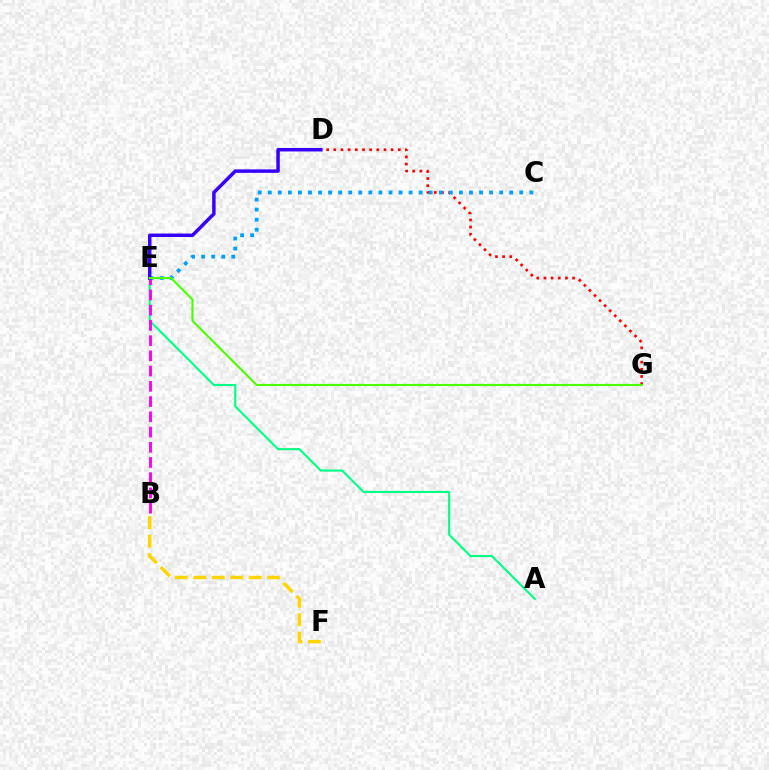{('A', 'E'): [{'color': '#00ff86', 'line_style': 'solid', 'thickness': 1.54}], ('B', 'F'): [{'color': '#ffd500', 'line_style': 'dashed', 'thickness': 2.51}], ('D', 'G'): [{'color': '#ff0000', 'line_style': 'dotted', 'thickness': 1.95}], ('C', 'E'): [{'color': '#009eff', 'line_style': 'dotted', 'thickness': 2.73}], ('B', 'E'): [{'color': '#ff00ed', 'line_style': 'dashed', 'thickness': 2.07}], ('D', 'E'): [{'color': '#3700ff', 'line_style': 'solid', 'thickness': 2.51}], ('E', 'G'): [{'color': '#4fff00', 'line_style': 'solid', 'thickness': 1.56}]}